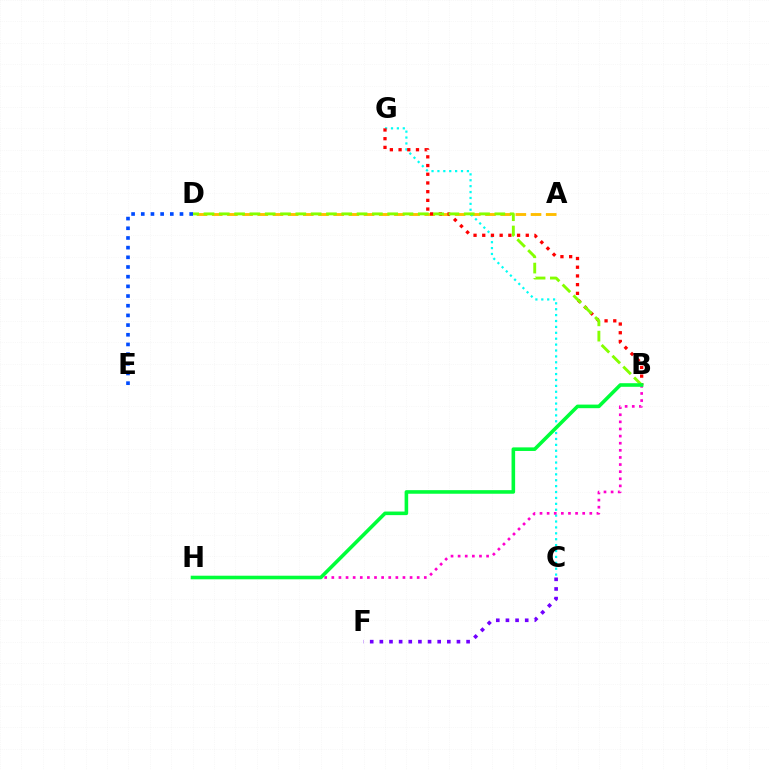{('A', 'D'): [{'color': '#ffbd00', 'line_style': 'dashed', 'thickness': 2.06}], ('C', 'F'): [{'color': '#7200ff', 'line_style': 'dotted', 'thickness': 2.62}], ('C', 'G'): [{'color': '#00fff6', 'line_style': 'dotted', 'thickness': 1.6}], ('B', 'H'): [{'color': '#ff00cf', 'line_style': 'dotted', 'thickness': 1.93}, {'color': '#00ff39', 'line_style': 'solid', 'thickness': 2.58}], ('B', 'G'): [{'color': '#ff0000', 'line_style': 'dotted', 'thickness': 2.37}], ('B', 'D'): [{'color': '#84ff00', 'line_style': 'dashed', 'thickness': 2.08}], ('D', 'E'): [{'color': '#004bff', 'line_style': 'dotted', 'thickness': 2.63}]}